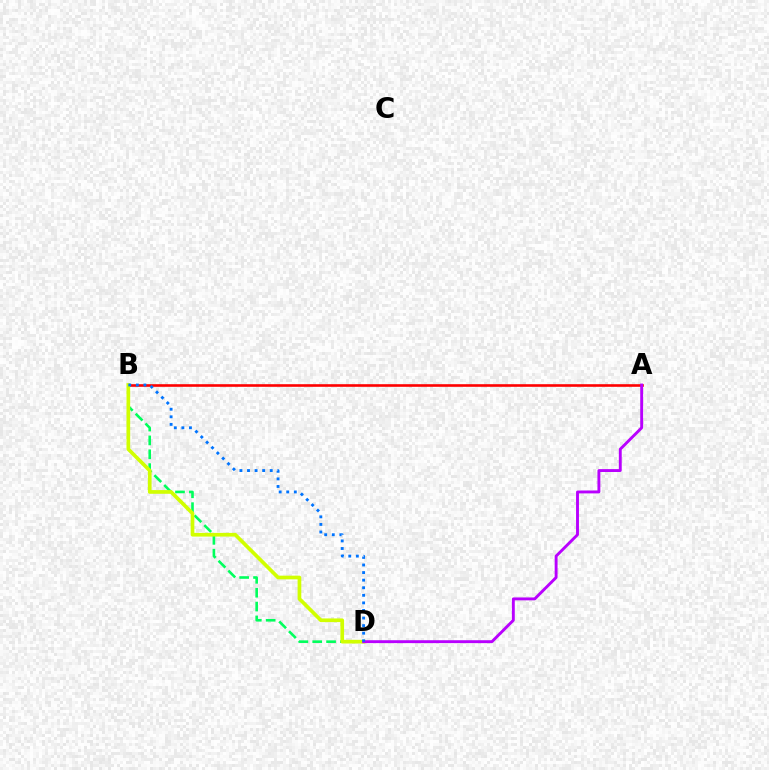{('B', 'D'): [{'color': '#00ff5c', 'line_style': 'dashed', 'thickness': 1.88}, {'color': '#d1ff00', 'line_style': 'solid', 'thickness': 2.65}, {'color': '#0074ff', 'line_style': 'dotted', 'thickness': 2.06}], ('A', 'B'): [{'color': '#ff0000', 'line_style': 'solid', 'thickness': 1.88}], ('A', 'D'): [{'color': '#b900ff', 'line_style': 'solid', 'thickness': 2.08}]}